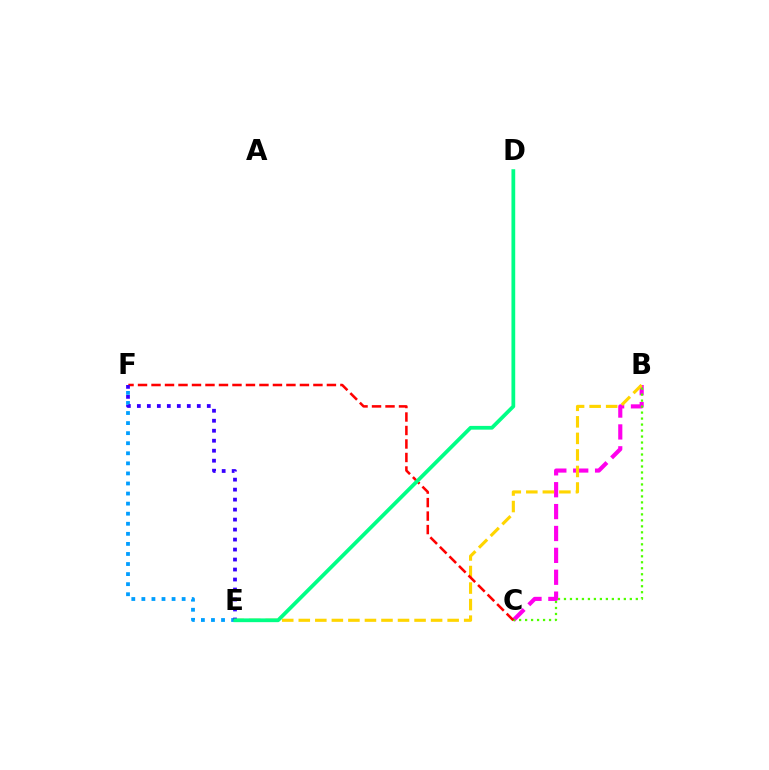{('B', 'C'): [{'color': '#ff00ed', 'line_style': 'dashed', 'thickness': 2.97}, {'color': '#4fff00', 'line_style': 'dotted', 'thickness': 1.63}], ('B', 'E'): [{'color': '#ffd500', 'line_style': 'dashed', 'thickness': 2.25}], ('C', 'F'): [{'color': '#ff0000', 'line_style': 'dashed', 'thickness': 1.83}], ('E', 'F'): [{'color': '#009eff', 'line_style': 'dotted', 'thickness': 2.74}, {'color': '#3700ff', 'line_style': 'dotted', 'thickness': 2.71}], ('D', 'E'): [{'color': '#00ff86', 'line_style': 'solid', 'thickness': 2.7}]}